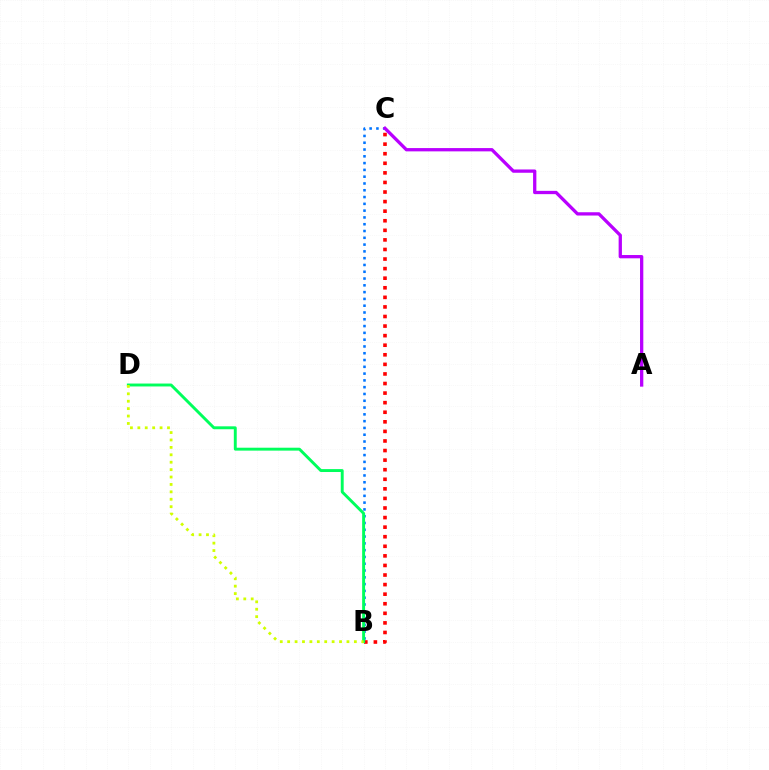{('B', 'C'): [{'color': '#0074ff', 'line_style': 'dotted', 'thickness': 1.84}, {'color': '#ff0000', 'line_style': 'dotted', 'thickness': 2.6}], ('B', 'D'): [{'color': '#00ff5c', 'line_style': 'solid', 'thickness': 2.1}, {'color': '#d1ff00', 'line_style': 'dotted', 'thickness': 2.01}], ('A', 'C'): [{'color': '#b900ff', 'line_style': 'solid', 'thickness': 2.37}]}